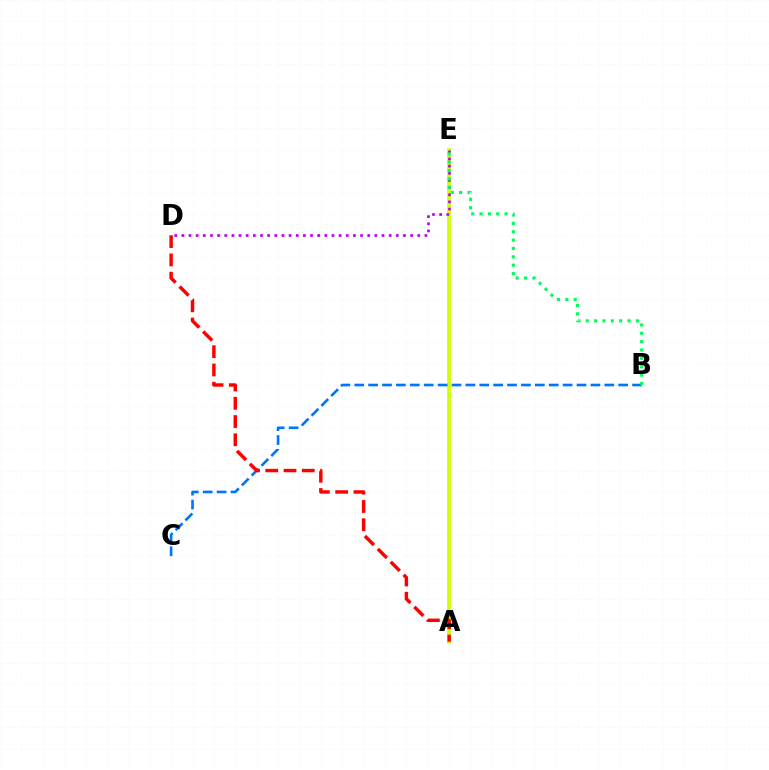{('A', 'E'): [{'color': '#d1ff00', 'line_style': 'solid', 'thickness': 2.73}], ('D', 'E'): [{'color': '#b900ff', 'line_style': 'dotted', 'thickness': 1.94}], ('B', 'C'): [{'color': '#0074ff', 'line_style': 'dashed', 'thickness': 1.89}], ('B', 'E'): [{'color': '#00ff5c', 'line_style': 'dotted', 'thickness': 2.27}], ('A', 'D'): [{'color': '#ff0000', 'line_style': 'dashed', 'thickness': 2.48}]}